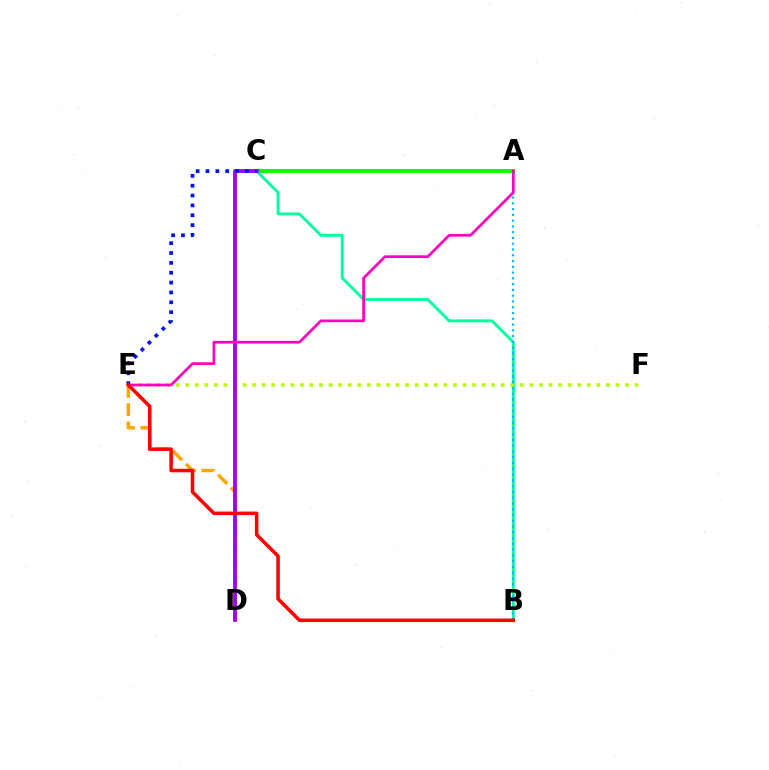{('A', 'C'): [{'color': '#08ff00', 'line_style': 'solid', 'thickness': 2.95}], ('B', 'C'): [{'color': '#00ff9d', 'line_style': 'solid', 'thickness': 2.06}], ('E', 'F'): [{'color': '#b3ff00', 'line_style': 'dotted', 'thickness': 2.6}], ('D', 'E'): [{'color': '#ffa500', 'line_style': 'dashed', 'thickness': 2.48}], ('C', 'D'): [{'color': '#9b00ff', 'line_style': 'solid', 'thickness': 2.73}], ('A', 'B'): [{'color': '#00b5ff', 'line_style': 'dotted', 'thickness': 1.57}], ('C', 'E'): [{'color': '#0010ff', 'line_style': 'dotted', 'thickness': 2.68}], ('A', 'E'): [{'color': '#ff00bd', 'line_style': 'solid', 'thickness': 1.95}], ('B', 'E'): [{'color': '#ff0000', 'line_style': 'solid', 'thickness': 2.53}]}